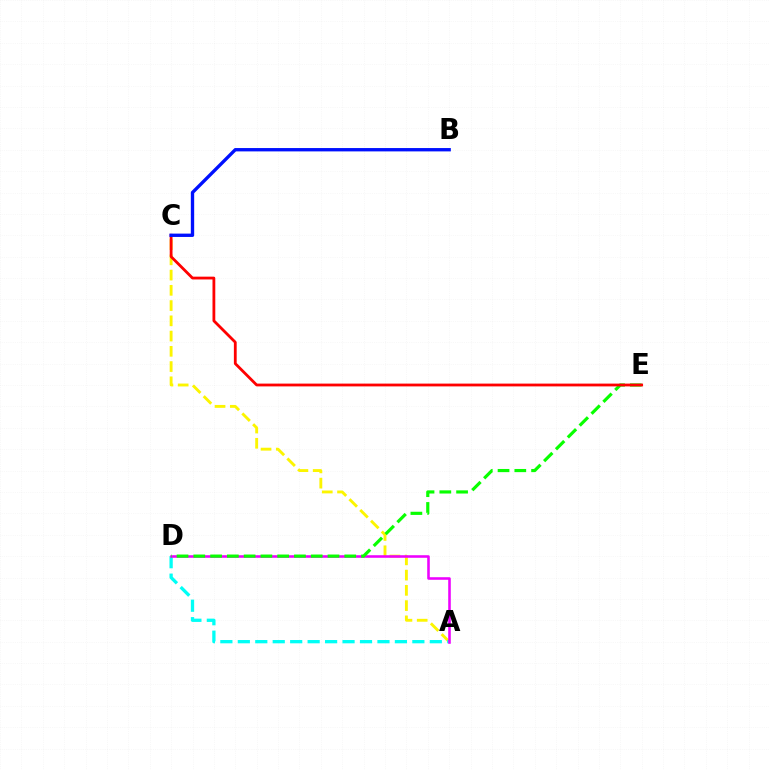{('A', 'C'): [{'color': '#fcf500', 'line_style': 'dashed', 'thickness': 2.07}], ('A', 'D'): [{'color': '#00fff6', 'line_style': 'dashed', 'thickness': 2.37}, {'color': '#ee00ff', 'line_style': 'solid', 'thickness': 1.85}], ('D', 'E'): [{'color': '#08ff00', 'line_style': 'dashed', 'thickness': 2.28}], ('C', 'E'): [{'color': '#ff0000', 'line_style': 'solid', 'thickness': 2.01}], ('B', 'C'): [{'color': '#0010ff', 'line_style': 'solid', 'thickness': 2.41}]}